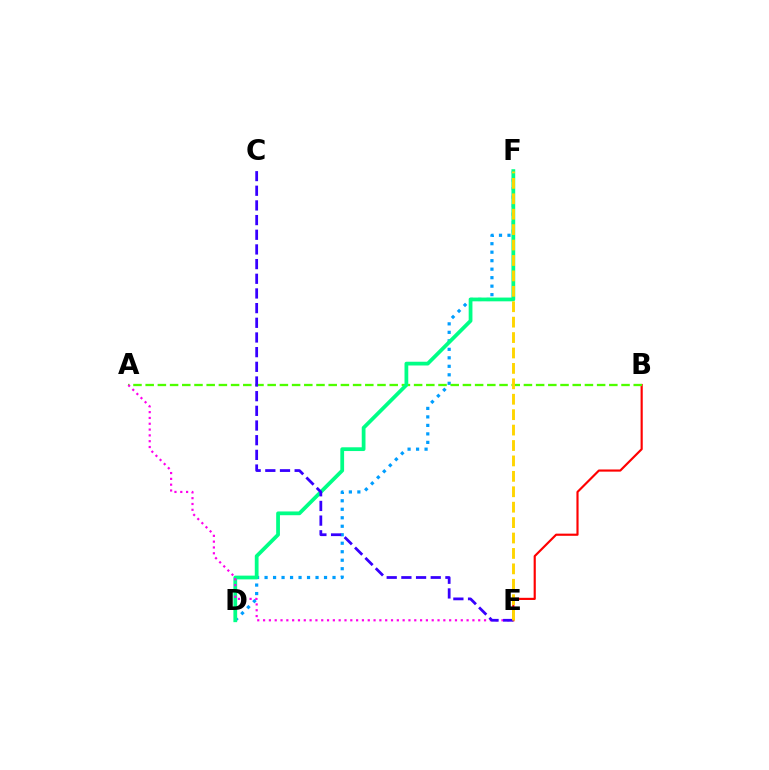{('D', 'F'): [{'color': '#009eff', 'line_style': 'dotted', 'thickness': 2.31}, {'color': '#00ff86', 'line_style': 'solid', 'thickness': 2.71}], ('B', 'E'): [{'color': '#ff0000', 'line_style': 'solid', 'thickness': 1.56}], ('A', 'B'): [{'color': '#4fff00', 'line_style': 'dashed', 'thickness': 1.66}], ('A', 'E'): [{'color': '#ff00ed', 'line_style': 'dotted', 'thickness': 1.58}], ('C', 'E'): [{'color': '#3700ff', 'line_style': 'dashed', 'thickness': 1.99}], ('E', 'F'): [{'color': '#ffd500', 'line_style': 'dashed', 'thickness': 2.09}]}